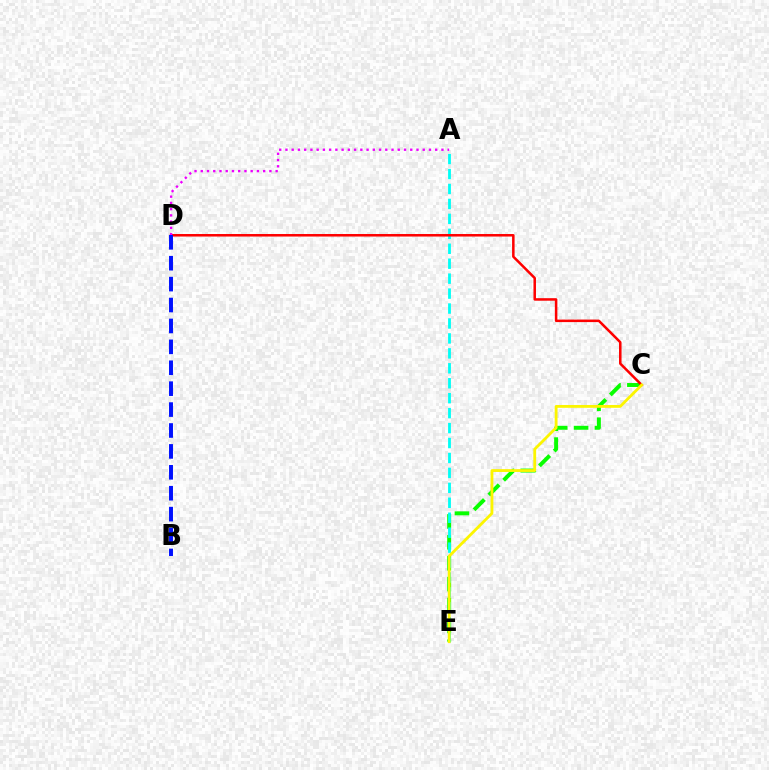{('C', 'E'): [{'color': '#08ff00', 'line_style': 'dashed', 'thickness': 2.84}, {'color': '#fcf500', 'line_style': 'solid', 'thickness': 2.03}], ('A', 'E'): [{'color': '#00fff6', 'line_style': 'dashed', 'thickness': 2.03}], ('C', 'D'): [{'color': '#ff0000', 'line_style': 'solid', 'thickness': 1.82}], ('A', 'D'): [{'color': '#ee00ff', 'line_style': 'dotted', 'thickness': 1.7}], ('B', 'D'): [{'color': '#0010ff', 'line_style': 'dashed', 'thickness': 2.84}]}